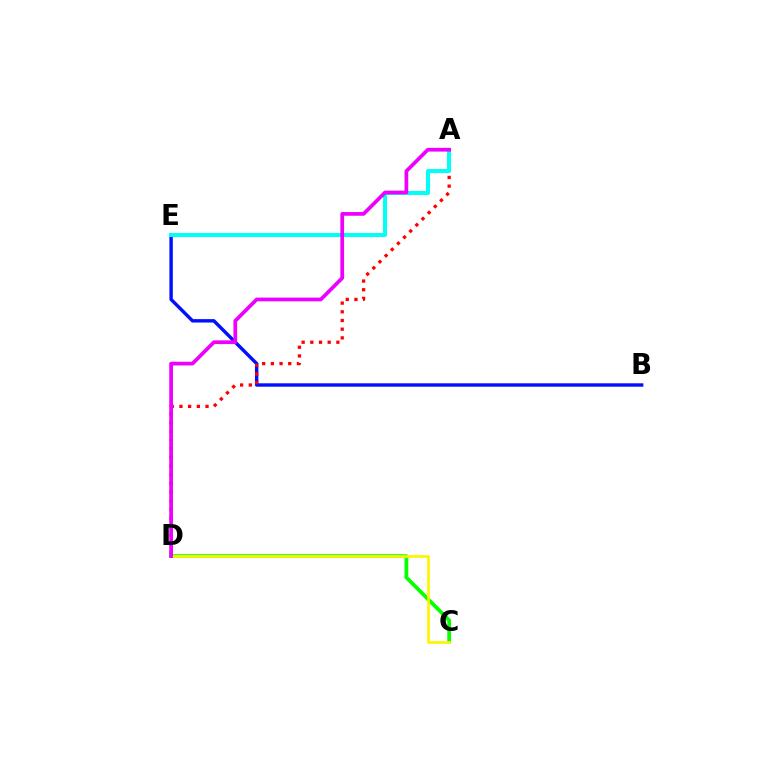{('B', 'E'): [{'color': '#0010ff', 'line_style': 'solid', 'thickness': 2.45}], ('A', 'D'): [{'color': '#ff0000', 'line_style': 'dotted', 'thickness': 2.36}, {'color': '#ee00ff', 'line_style': 'solid', 'thickness': 2.68}], ('A', 'E'): [{'color': '#00fff6', 'line_style': 'solid', 'thickness': 2.88}], ('C', 'D'): [{'color': '#08ff00', 'line_style': 'solid', 'thickness': 2.72}, {'color': '#fcf500', 'line_style': 'solid', 'thickness': 1.95}]}